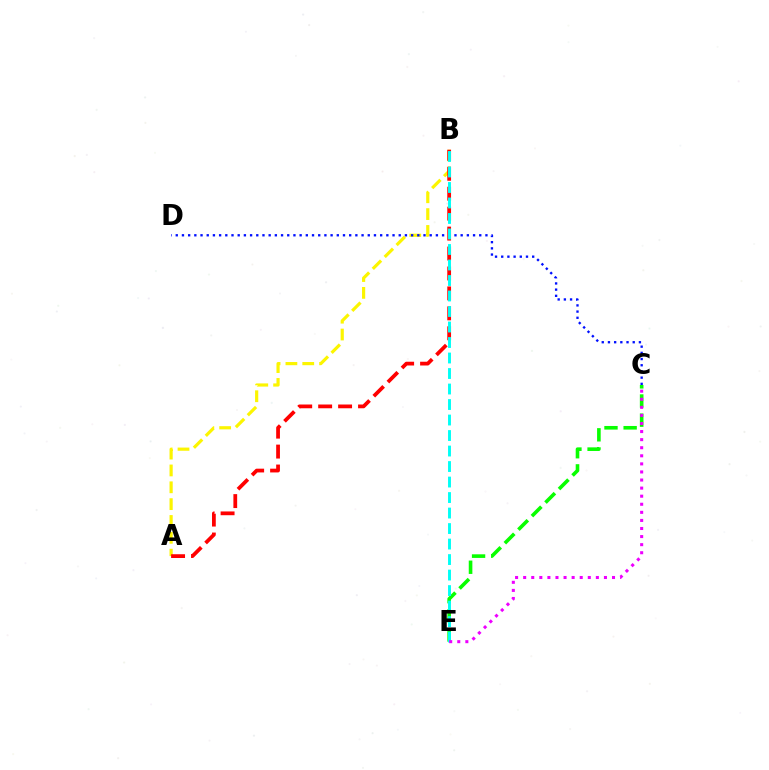{('A', 'B'): [{'color': '#fcf500', 'line_style': 'dashed', 'thickness': 2.29}, {'color': '#ff0000', 'line_style': 'dashed', 'thickness': 2.71}], ('C', 'E'): [{'color': '#08ff00', 'line_style': 'dashed', 'thickness': 2.6}, {'color': '#ee00ff', 'line_style': 'dotted', 'thickness': 2.19}], ('C', 'D'): [{'color': '#0010ff', 'line_style': 'dotted', 'thickness': 1.68}], ('B', 'E'): [{'color': '#00fff6', 'line_style': 'dashed', 'thickness': 2.11}]}